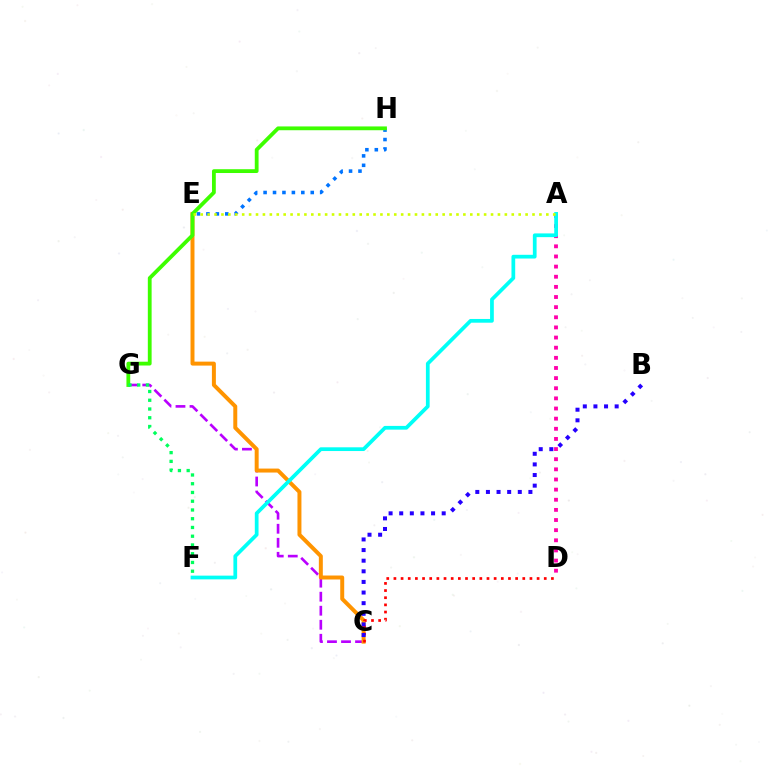{('C', 'G'): [{'color': '#b900ff', 'line_style': 'dashed', 'thickness': 1.91}], ('C', 'E'): [{'color': '#ff9400', 'line_style': 'solid', 'thickness': 2.86}], ('C', 'D'): [{'color': '#ff0000', 'line_style': 'dotted', 'thickness': 1.95}], ('B', 'C'): [{'color': '#2500ff', 'line_style': 'dotted', 'thickness': 2.89}], ('A', 'D'): [{'color': '#ff00ac', 'line_style': 'dotted', 'thickness': 2.75}], ('E', 'H'): [{'color': '#0074ff', 'line_style': 'dotted', 'thickness': 2.56}], ('A', 'F'): [{'color': '#00fff6', 'line_style': 'solid', 'thickness': 2.69}], ('G', 'H'): [{'color': '#3dff00', 'line_style': 'solid', 'thickness': 2.73}], ('F', 'G'): [{'color': '#00ff5c', 'line_style': 'dotted', 'thickness': 2.38}], ('A', 'E'): [{'color': '#d1ff00', 'line_style': 'dotted', 'thickness': 1.88}]}